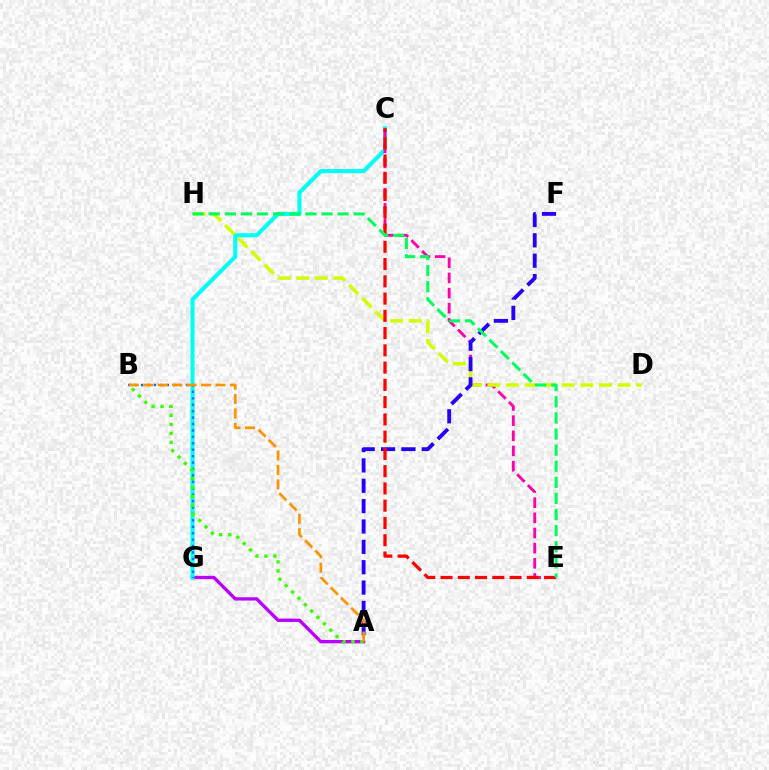{('A', 'G'): [{'color': '#b900ff', 'line_style': 'solid', 'thickness': 2.39}], ('C', 'G'): [{'color': '#00fff6', 'line_style': 'solid', 'thickness': 2.94}], ('B', 'G'): [{'color': '#0074ff', 'line_style': 'dotted', 'thickness': 1.75}], ('A', 'B'): [{'color': '#3dff00', 'line_style': 'dotted', 'thickness': 2.44}, {'color': '#ff9400', 'line_style': 'dashed', 'thickness': 1.96}], ('C', 'E'): [{'color': '#ff00ac', 'line_style': 'dashed', 'thickness': 2.06}, {'color': '#ff0000', 'line_style': 'dashed', 'thickness': 2.34}], ('D', 'H'): [{'color': '#d1ff00', 'line_style': 'dashed', 'thickness': 2.53}], ('A', 'F'): [{'color': '#2500ff', 'line_style': 'dashed', 'thickness': 2.77}], ('E', 'H'): [{'color': '#00ff5c', 'line_style': 'dashed', 'thickness': 2.19}]}